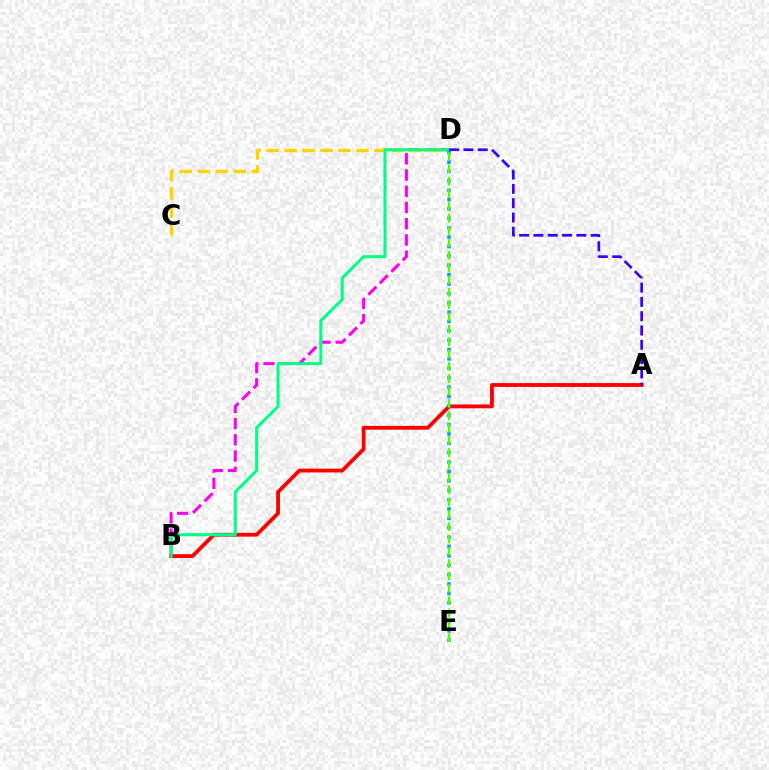{('B', 'D'): [{'color': '#ff00ed', 'line_style': 'dashed', 'thickness': 2.2}, {'color': '#00ff86', 'line_style': 'solid', 'thickness': 2.19}], ('A', 'B'): [{'color': '#ff0000', 'line_style': 'solid', 'thickness': 2.75}], ('C', 'D'): [{'color': '#ffd500', 'line_style': 'dashed', 'thickness': 2.44}], ('D', 'E'): [{'color': '#009eff', 'line_style': 'dotted', 'thickness': 2.55}, {'color': '#4fff00', 'line_style': 'dashed', 'thickness': 1.68}], ('A', 'D'): [{'color': '#3700ff', 'line_style': 'dashed', 'thickness': 1.94}]}